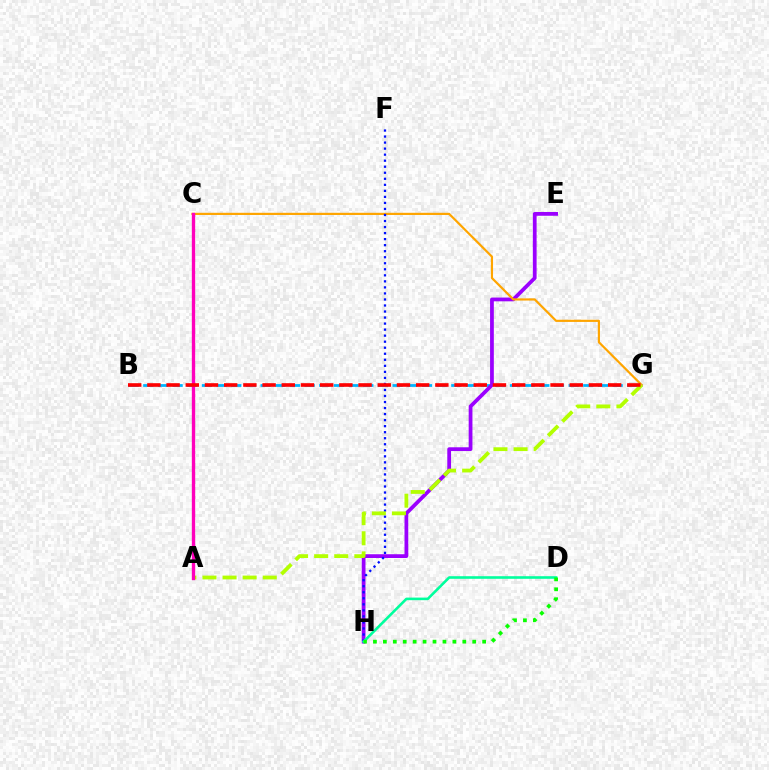{('B', 'G'): [{'color': '#00b5ff', 'line_style': 'dashed', 'thickness': 1.99}, {'color': '#ff0000', 'line_style': 'dashed', 'thickness': 2.61}], ('E', 'H'): [{'color': '#9b00ff', 'line_style': 'solid', 'thickness': 2.71}], ('C', 'G'): [{'color': '#ffa500', 'line_style': 'solid', 'thickness': 1.58}], ('F', 'H'): [{'color': '#0010ff', 'line_style': 'dotted', 'thickness': 1.64}], ('A', 'G'): [{'color': '#b3ff00', 'line_style': 'dashed', 'thickness': 2.73}], ('A', 'C'): [{'color': '#ff00bd', 'line_style': 'solid', 'thickness': 2.41}], ('D', 'H'): [{'color': '#00ff9d', 'line_style': 'solid', 'thickness': 1.87}, {'color': '#08ff00', 'line_style': 'dotted', 'thickness': 2.7}]}